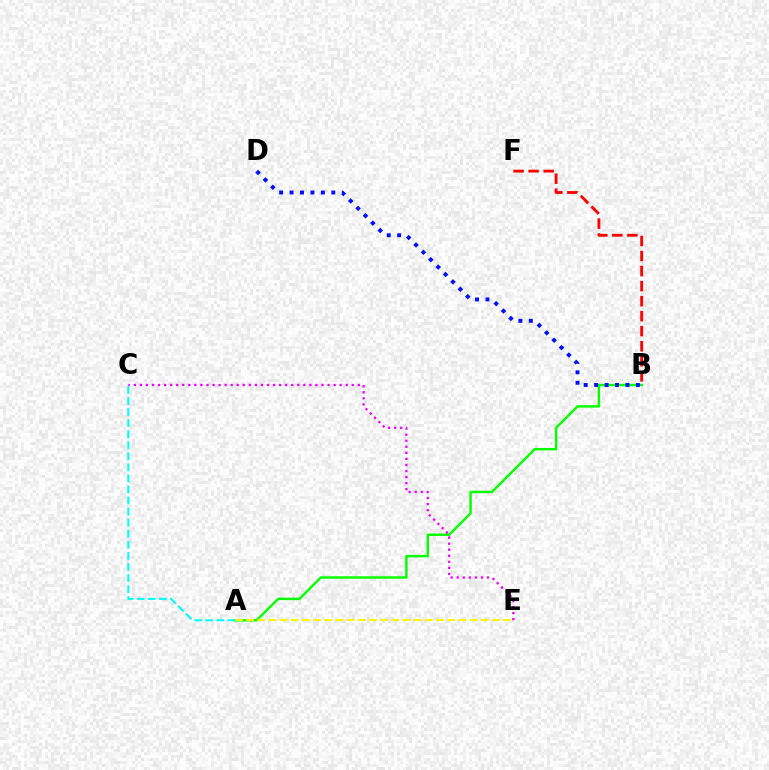{('B', 'F'): [{'color': '#ff0000', 'line_style': 'dashed', 'thickness': 2.04}], ('A', 'B'): [{'color': '#08ff00', 'line_style': 'solid', 'thickness': 1.77}], ('C', 'E'): [{'color': '#ee00ff', 'line_style': 'dotted', 'thickness': 1.64}], ('A', 'E'): [{'color': '#fcf500', 'line_style': 'dashed', 'thickness': 1.52}], ('A', 'C'): [{'color': '#00fff6', 'line_style': 'dashed', 'thickness': 1.5}], ('B', 'D'): [{'color': '#0010ff', 'line_style': 'dotted', 'thickness': 2.84}]}